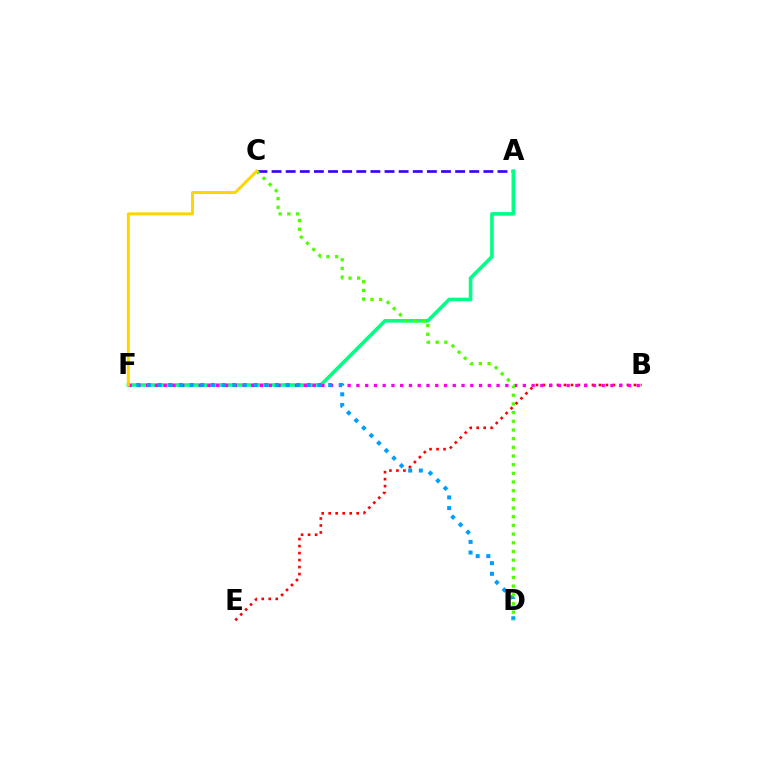{('A', 'C'): [{'color': '#3700ff', 'line_style': 'dashed', 'thickness': 1.92}], ('A', 'F'): [{'color': '#00ff86', 'line_style': 'solid', 'thickness': 2.59}], ('B', 'E'): [{'color': '#ff0000', 'line_style': 'dotted', 'thickness': 1.9}], ('B', 'F'): [{'color': '#ff00ed', 'line_style': 'dotted', 'thickness': 2.38}], ('D', 'F'): [{'color': '#009eff', 'line_style': 'dotted', 'thickness': 2.9}], ('C', 'D'): [{'color': '#4fff00', 'line_style': 'dotted', 'thickness': 2.36}], ('C', 'F'): [{'color': '#ffd500', 'line_style': 'solid', 'thickness': 2.14}]}